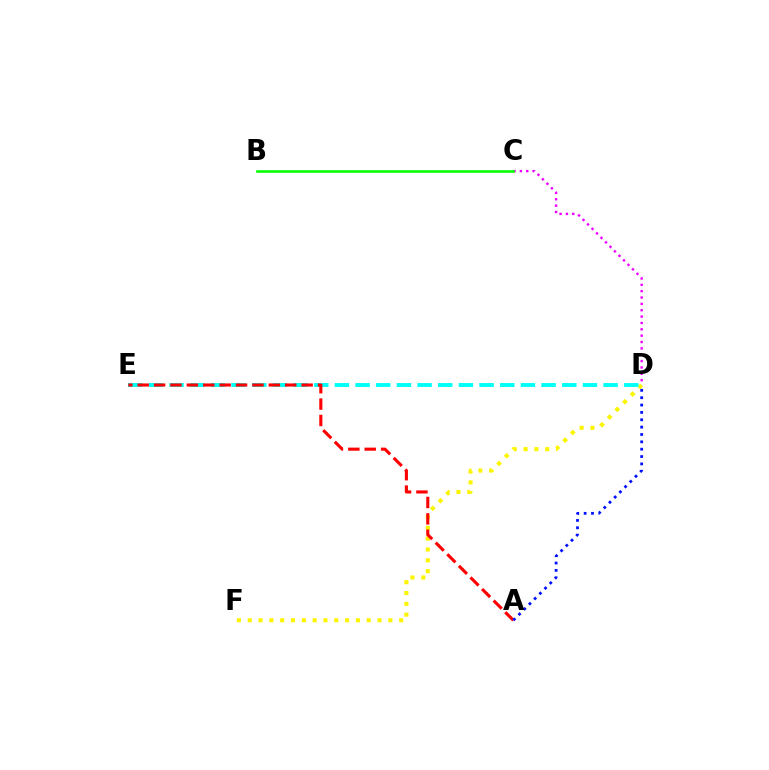{('D', 'F'): [{'color': '#fcf500', 'line_style': 'dotted', 'thickness': 2.94}], ('D', 'E'): [{'color': '#00fff6', 'line_style': 'dashed', 'thickness': 2.81}], ('A', 'E'): [{'color': '#ff0000', 'line_style': 'dashed', 'thickness': 2.23}], ('A', 'D'): [{'color': '#0010ff', 'line_style': 'dotted', 'thickness': 2.0}], ('C', 'D'): [{'color': '#ee00ff', 'line_style': 'dotted', 'thickness': 1.73}], ('B', 'C'): [{'color': '#08ff00', 'line_style': 'solid', 'thickness': 1.88}]}